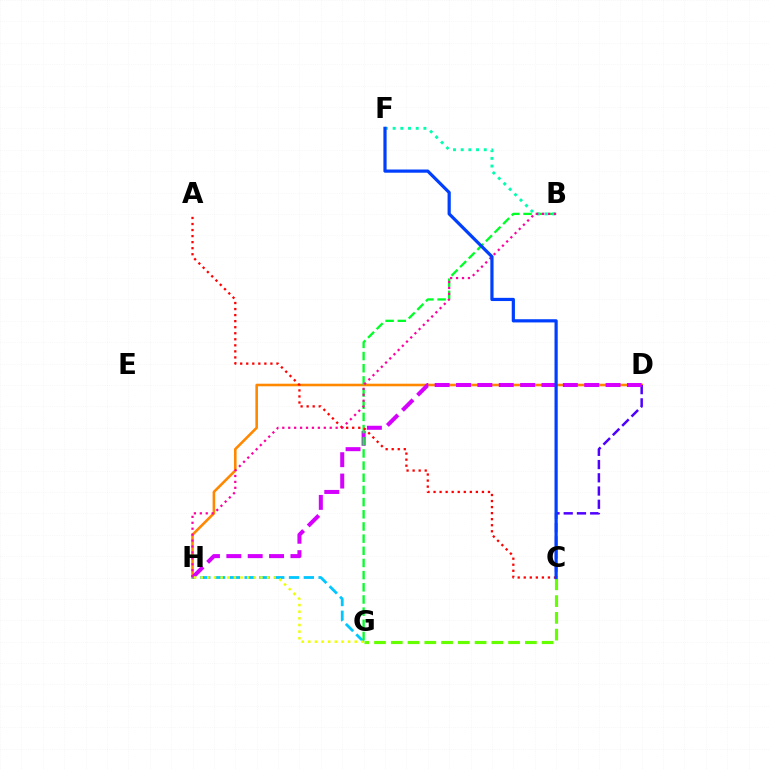{('D', 'H'): [{'color': '#ff8800', 'line_style': 'solid', 'thickness': 1.86}, {'color': '#d600ff', 'line_style': 'dashed', 'thickness': 2.9}], ('C', 'D'): [{'color': '#4f00ff', 'line_style': 'dashed', 'thickness': 1.8}], ('G', 'H'): [{'color': '#00c7ff', 'line_style': 'dashed', 'thickness': 2.01}, {'color': '#eeff00', 'line_style': 'dotted', 'thickness': 1.8}], ('B', 'G'): [{'color': '#00ff27', 'line_style': 'dashed', 'thickness': 1.65}], ('B', 'F'): [{'color': '#00ffaf', 'line_style': 'dotted', 'thickness': 2.09}], ('B', 'H'): [{'color': '#ff00a0', 'line_style': 'dotted', 'thickness': 1.61}], ('C', 'G'): [{'color': '#66ff00', 'line_style': 'dashed', 'thickness': 2.28}], ('A', 'C'): [{'color': '#ff0000', 'line_style': 'dotted', 'thickness': 1.64}], ('C', 'F'): [{'color': '#003fff', 'line_style': 'solid', 'thickness': 2.31}]}